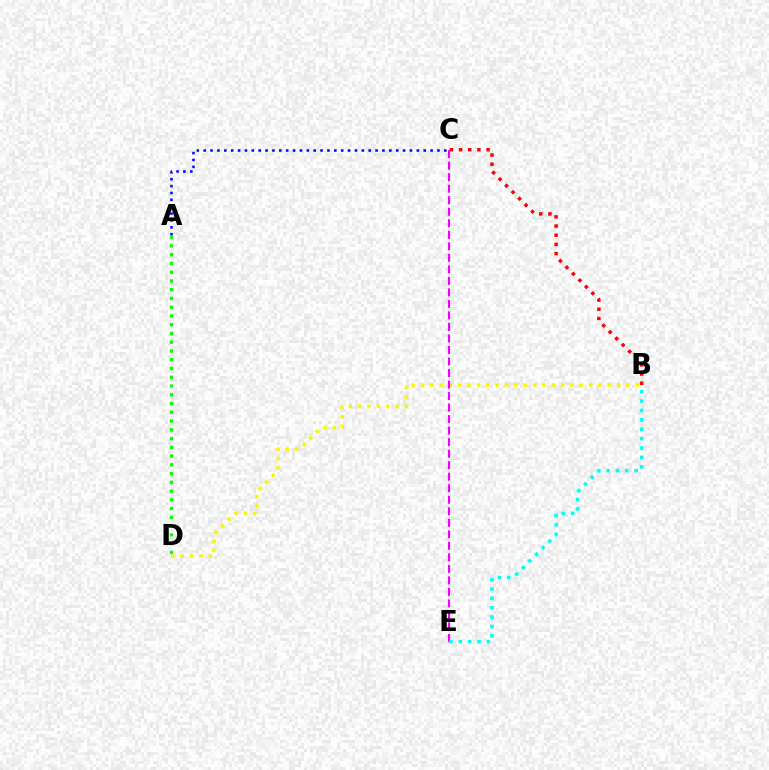{('B', 'D'): [{'color': '#fcf500', 'line_style': 'dotted', 'thickness': 2.54}], ('C', 'E'): [{'color': '#ee00ff', 'line_style': 'dashed', 'thickness': 1.57}], ('A', 'C'): [{'color': '#0010ff', 'line_style': 'dotted', 'thickness': 1.87}], ('A', 'D'): [{'color': '#08ff00', 'line_style': 'dotted', 'thickness': 2.38}], ('B', 'C'): [{'color': '#ff0000', 'line_style': 'dotted', 'thickness': 2.49}], ('B', 'E'): [{'color': '#00fff6', 'line_style': 'dotted', 'thickness': 2.55}]}